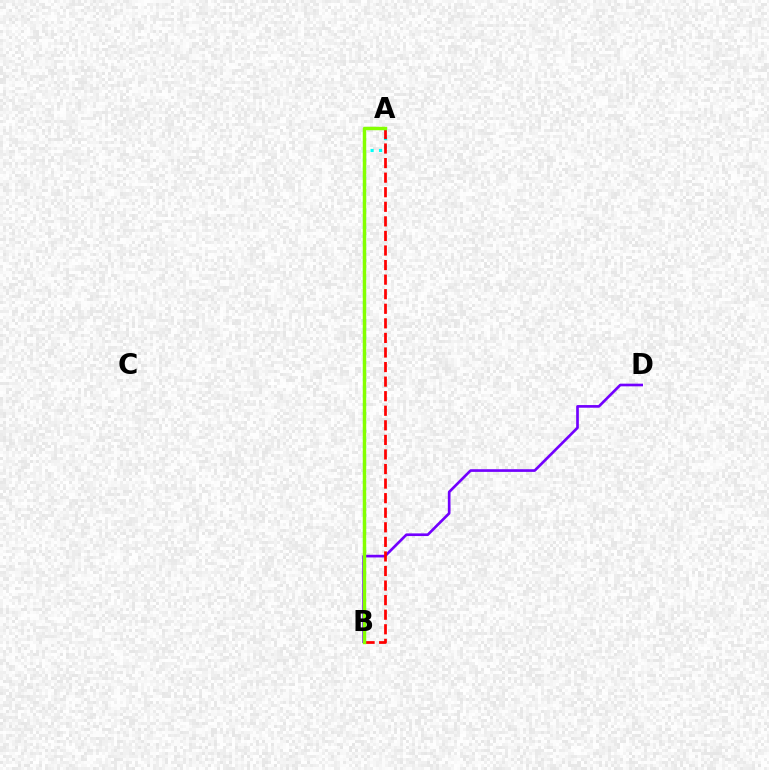{('A', 'B'): [{'color': '#00fff6', 'line_style': 'dotted', 'thickness': 2.3}, {'color': '#ff0000', 'line_style': 'dashed', 'thickness': 1.98}, {'color': '#84ff00', 'line_style': 'solid', 'thickness': 2.47}], ('B', 'D'): [{'color': '#7200ff', 'line_style': 'solid', 'thickness': 1.92}]}